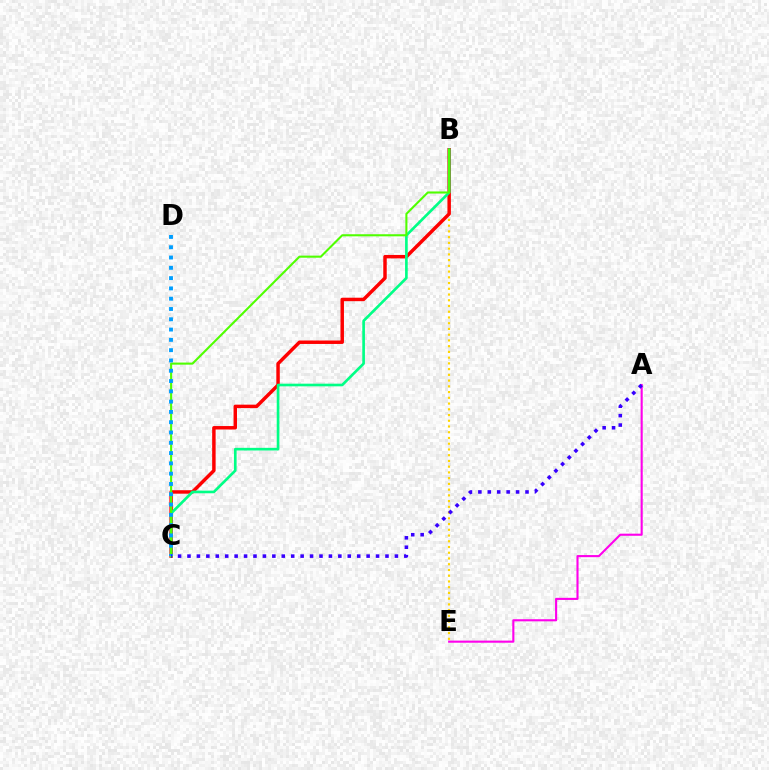{('B', 'E'): [{'color': '#ffd500', 'line_style': 'dotted', 'thickness': 1.56}], ('B', 'C'): [{'color': '#ff0000', 'line_style': 'solid', 'thickness': 2.49}, {'color': '#00ff86', 'line_style': 'solid', 'thickness': 1.91}, {'color': '#4fff00', 'line_style': 'solid', 'thickness': 1.5}], ('A', 'E'): [{'color': '#ff00ed', 'line_style': 'solid', 'thickness': 1.52}], ('C', 'D'): [{'color': '#009eff', 'line_style': 'dotted', 'thickness': 2.8}], ('A', 'C'): [{'color': '#3700ff', 'line_style': 'dotted', 'thickness': 2.56}]}